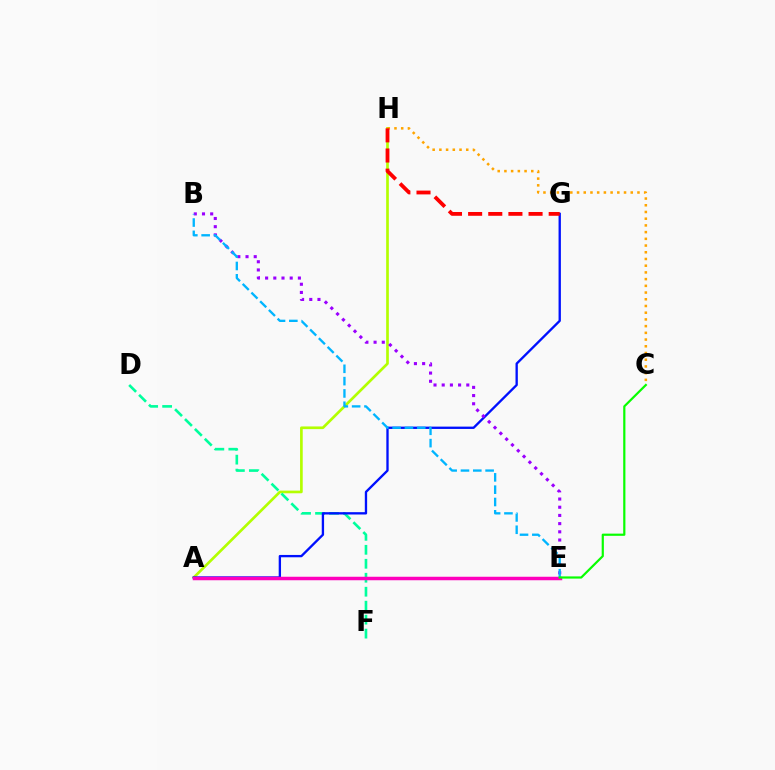{('A', 'H'): [{'color': '#b3ff00', 'line_style': 'solid', 'thickness': 1.92}], ('D', 'F'): [{'color': '#00ff9d', 'line_style': 'dashed', 'thickness': 1.9}], ('A', 'G'): [{'color': '#0010ff', 'line_style': 'solid', 'thickness': 1.68}], ('B', 'E'): [{'color': '#9b00ff', 'line_style': 'dotted', 'thickness': 2.23}, {'color': '#00b5ff', 'line_style': 'dashed', 'thickness': 1.67}], ('C', 'H'): [{'color': '#ffa500', 'line_style': 'dotted', 'thickness': 1.82}], ('A', 'E'): [{'color': '#ff00bd', 'line_style': 'solid', 'thickness': 2.52}], ('C', 'E'): [{'color': '#08ff00', 'line_style': 'solid', 'thickness': 1.58}], ('G', 'H'): [{'color': '#ff0000', 'line_style': 'dashed', 'thickness': 2.74}]}